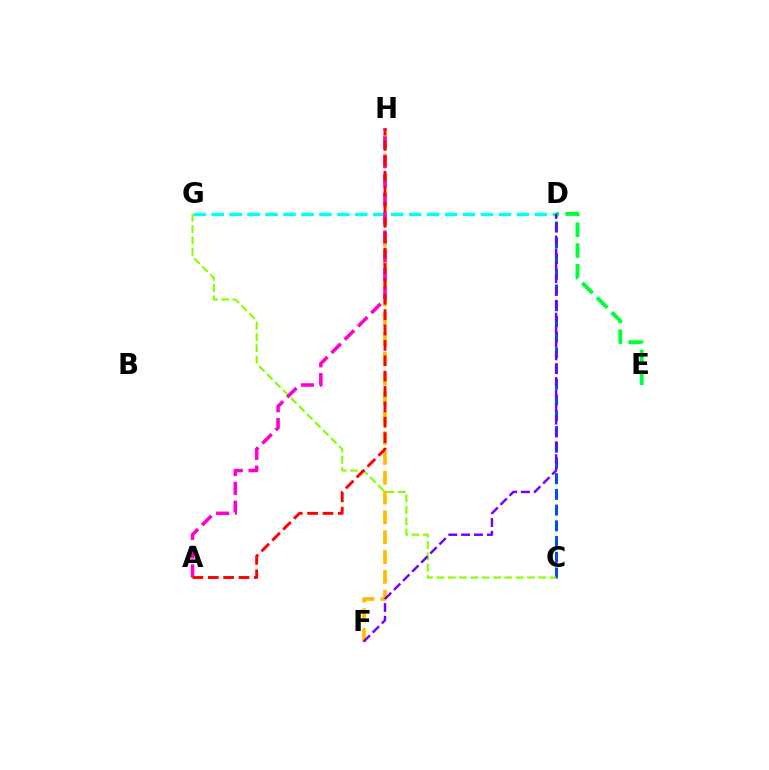{('C', 'D'): [{'color': '#004bff', 'line_style': 'dashed', 'thickness': 2.14}], ('F', 'H'): [{'color': '#ffbd00', 'line_style': 'dashed', 'thickness': 2.69}], ('D', 'G'): [{'color': '#00fff6', 'line_style': 'dashed', 'thickness': 2.44}], ('C', 'G'): [{'color': '#84ff00', 'line_style': 'dashed', 'thickness': 1.54}], ('A', 'H'): [{'color': '#ff00cf', 'line_style': 'dashed', 'thickness': 2.55}, {'color': '#ff0000', 'line_style': 'dashed', 'thickness': 2.09}], ('D', 'E'): [{'color': '#00ff39', 'line_style': 'dashed', 'thickness': 2.82}], ('D', 'F'): [{'color': '#7200ff', 'line_style': 'dashed', 'thickness': 1.75}]}